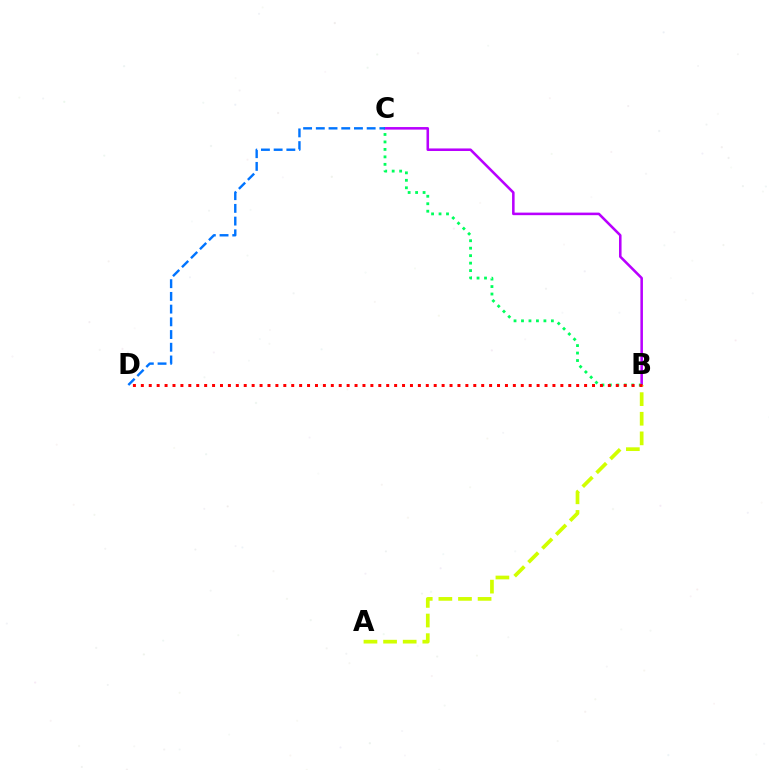{('B', 'C'): [{'color': '#b900ff', 'line_style': 'solid', 'thickness': 1.84}, {'color': '#00ff5c', 'line_style': 'dotted', 'thickness': 2.03}], ('A', 'B'): [{'color': '#d1ff00', 'line_style': 'dashed', 'thickness': 2.66}], ('C', 'D'): [{'color': '#0074ff', 'line_style': 'dashed', 'thickness': 1.73}], ('B', 'D'): [{'color': '#ff0000', 'line_style': 'dotted', 'thickness': 2.15}]}